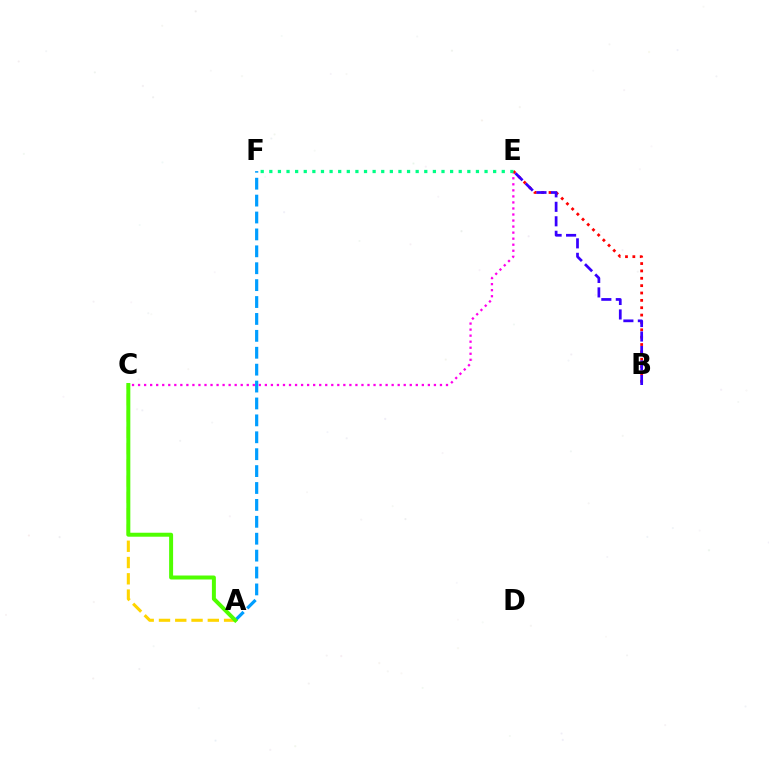{('C', 'E'): [{'color': '#ff00ed', 'line_style': 'dotted', 'thickness': 1.64}], ('B', 'E'): [{'color': '#ff0000', 'line_style': 'dotted', 'thickness': 2.0}, {'color': '#3700ff', 'line_style': 'dashed', 'thickness': 1.97}], ('A', 'C'): [{'color': '#ffd500', 'line_style': 'dashed', 'thickness': 2.21}, {'color': '#4fff00', 'line_style': 'solid', 'thickness': 2.86}], ('A', 'F'): [{'color': '#009eff', 'line_style': 'dashed', 'thickness': 2.3}], ('E', 'F'): [{'color': '#00ff86', 'line_style': 'dotted', 'thickness': 2.34}]}